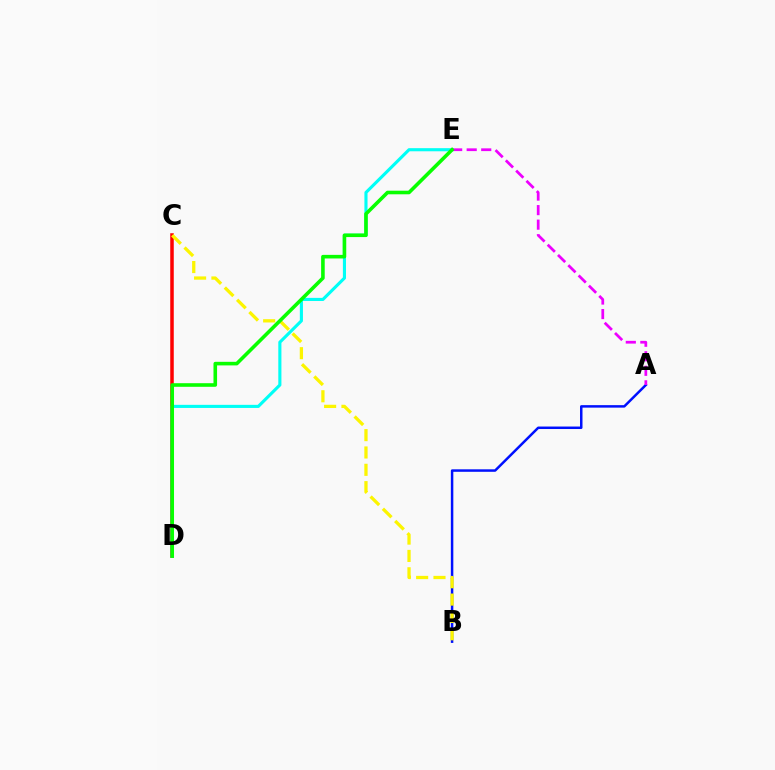{('C', 'D'): [{'color': '#ff0000', 'line_style': 'solid', 'thickness': 2.53}], ('D', 'E'): [{'color': '#00fff6', 'line_style': 'solid', 'thickness': 2.24}, {'color': '#08ff00', 'line_style': 'solid', 'thickness': 2.59}], ('A', 'B'): [{'color': '#0010ff', 'line_style': 'solid', 'thickness': 1.79}], ('B', 'C'): [{'color': '#fcf500', 'line_style': 'dashed', 'thickness': 2.36}], ('A', 'E'): [{'color': '#ee00ff', 'line_style': 'dashed', 'thickness': 1.97}]}